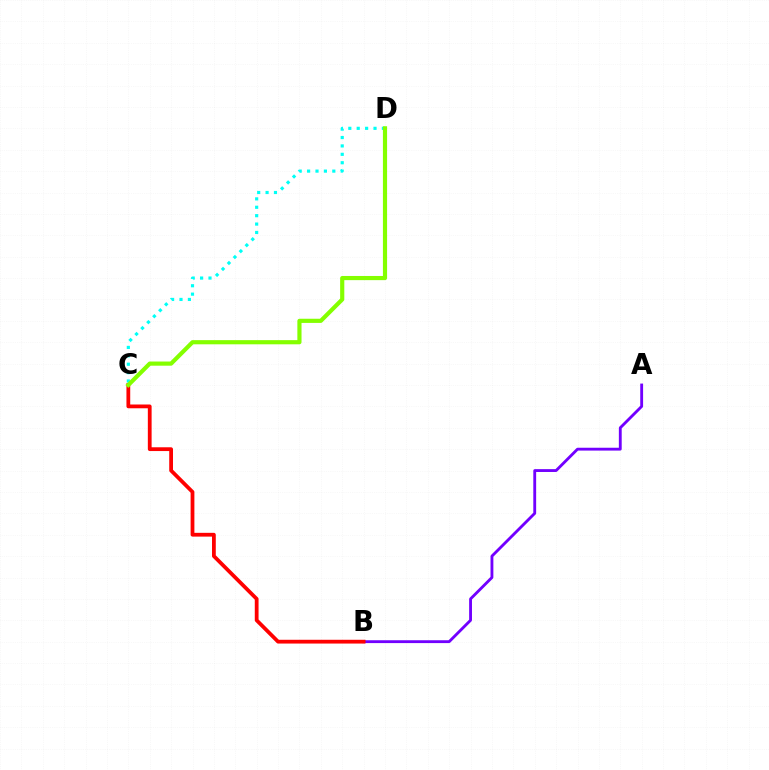{('A', 'B'): [{'color': '#7200ff', 'line_style': 'solid', 'thickness': 2.05}], ('C', 'D'): [{'color': '#00fff6', 'line_style': 'dotted', 'thickness': 2.28}, {'color': '#84ff00', 'line_style': 'solid', 'thickness': 3.0}], ('B', 'C'): [{'color': '#ff0000', 'line_style': 'solid', 'thickness': 2.72}]}